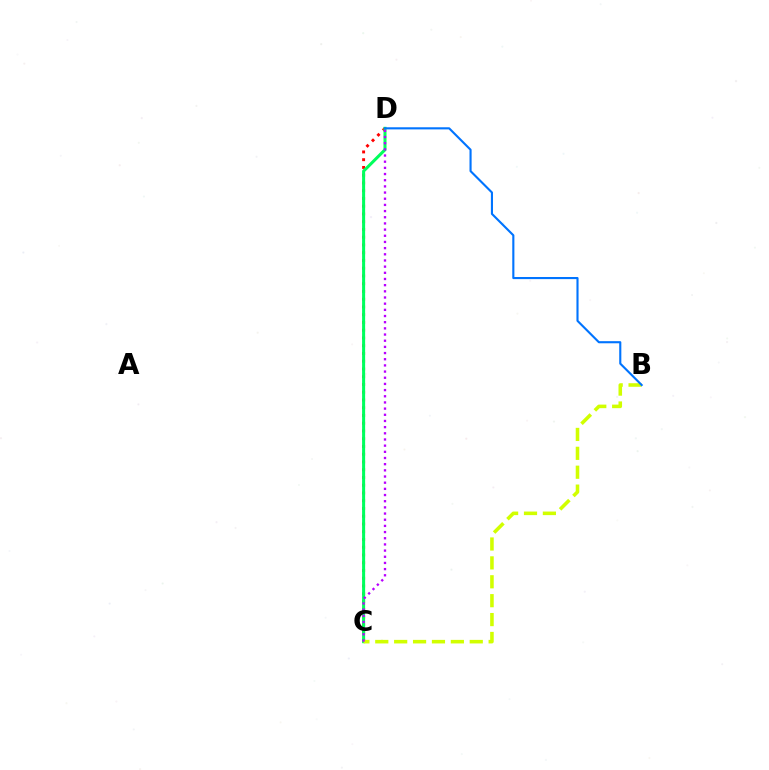{('C', 'D'): [{'color': '#ff0000', 'line_style': 'dotted', 'thickness': 2.11}, {'color': '#00ff5c', 'line_style': 'solid', 'thickness': 2.19}, {'color': '#b900ff', 'line_style': 'dotted', 'thickness': 1.68}], ('B', 'C'): [{'color': '#d1ff00', 'line_style': 'dashed', 'thickness': 2.57}], ('B', 'D'): [{'color': '#0074ff', 'line_style': 'solid', 'thickness': 1.53}]}